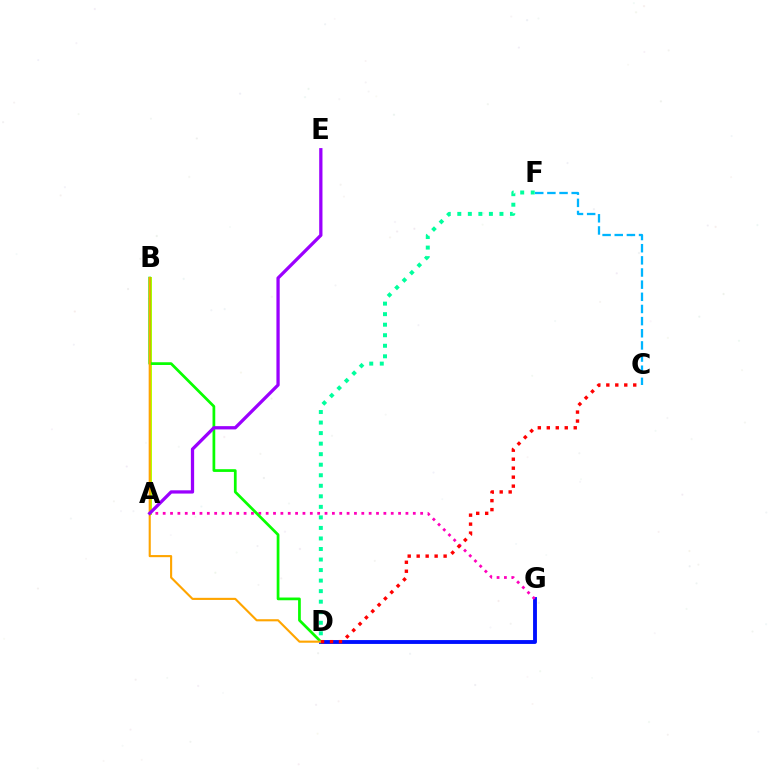{('D', 'F'): [{'color': '#00ff9d', 'line_style': 'dotted', 'thickness': 2.86}], ('D', 'G'): [{'color': '#0010ff', 'line_style': 'solid', 'thickness': 2.78}], ('C', 'F'): [{'color': '#00b5ff', 'line_style': 'dashed', 'thickness': 1.65}], ('A', 'G'): [{'color': '#ff00bd', 'line_style': 'dotted', 'thickness': 2.0}], ('A', 'B'): [{'color': '#b3ff00', 'line_style': 'solid', 'thickness': 2.14}], ('B', 'D'): [{'color': '#08ff00', 'line_style': 'solid', 'thickness': 1.97}, {'color': '#ffa500', 'line_style': 'solid', 'thickness': 1.53}], ('C', 'D'): [{'color': '#ff0000', 'line_style': 'dotted', 'thickness': 2.44}], ('A', 'E'): [{'color': '#9b00ff', 'line_style': 'solid', 'thickness': 2.36}]}